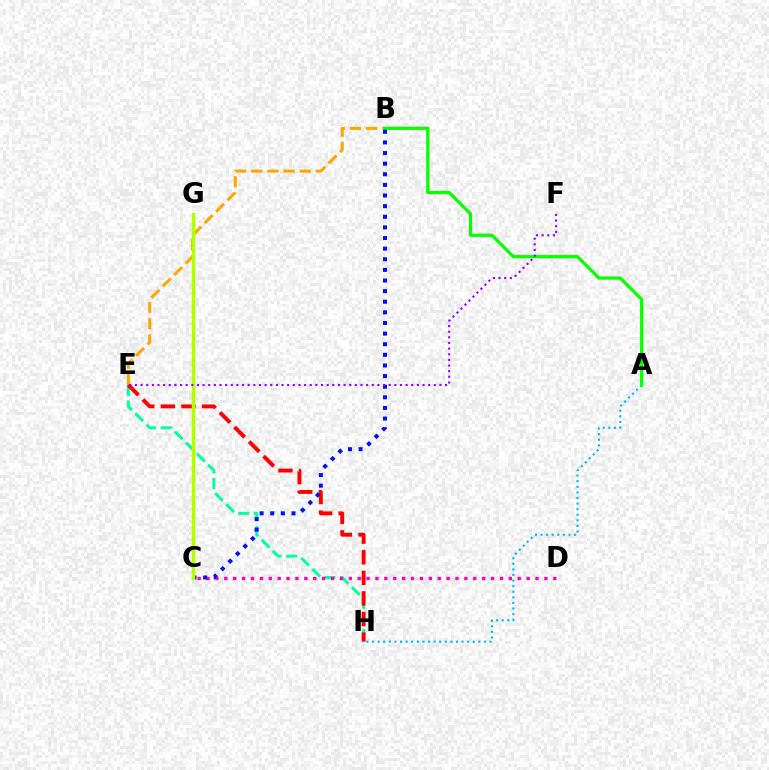{('B', 'E'): [{'color': '#ffa500', 'line_style': 'dashed', 'thickness': 2.19}], ('A', 'H'): [{'color': '#00b5ff', 'line_style': 'dotted', 'thickness': 1.52}], ('E', 'H'): [{'color': '#00ff9d', 'line_style': 'dashed', 'thickness': 2.13}, {'color': '#ff0000', 'line_style': 'dashed', 'thickness': 2.8}], ('A', 'B'): [{'color': '#08ff00', 'line_style': 'solid', 'thickness': 2.31}], ('C', 'D'): [{'color': '#ff00bd', 'line_style': 'dotted', 'thickness': 2.42}], ('B', 'C'): [{'color': '#0010ff', 'line_style': 'dotted', 'thickness': 2.89}], ('C', 'G'): [{'color': '#b3ff00', 'line_style': 'solid', 'thickness': 2.51}], ('E', 'F'): [{'color': '#9b00ff', 'line_style': 'dotted', 'thickness': 1.53}]}